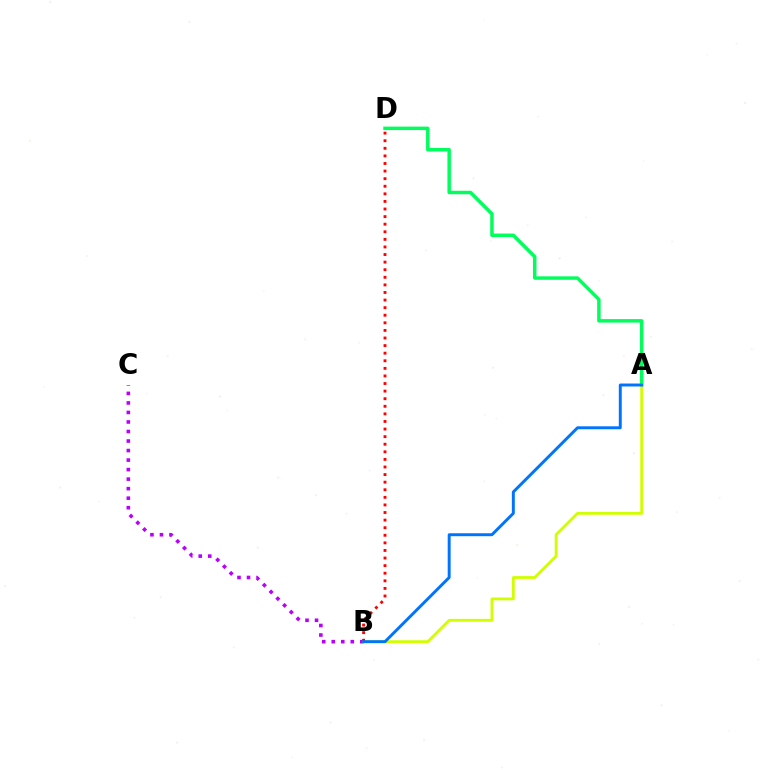{('A', 'D'): [{'color': '#00ff5c', 'line_style': 'solid', 'thickness': 2.49}], ('B', 'C'): [{'color': '#b900ff', 'line_style': 'dotted', 'thickness': 2.59}], ('A', 'B'): [{'color': '#d1ff00', 'line_style': 'solid', 'thickness': 2.02}, {'color': '#0074ff', 'line_style': 'solid', 'thickness': 2.12}], ('B', 'D'): [{'color': '#ff0000', 'line_style': 'dotted', 'thickness': 2.06}]}